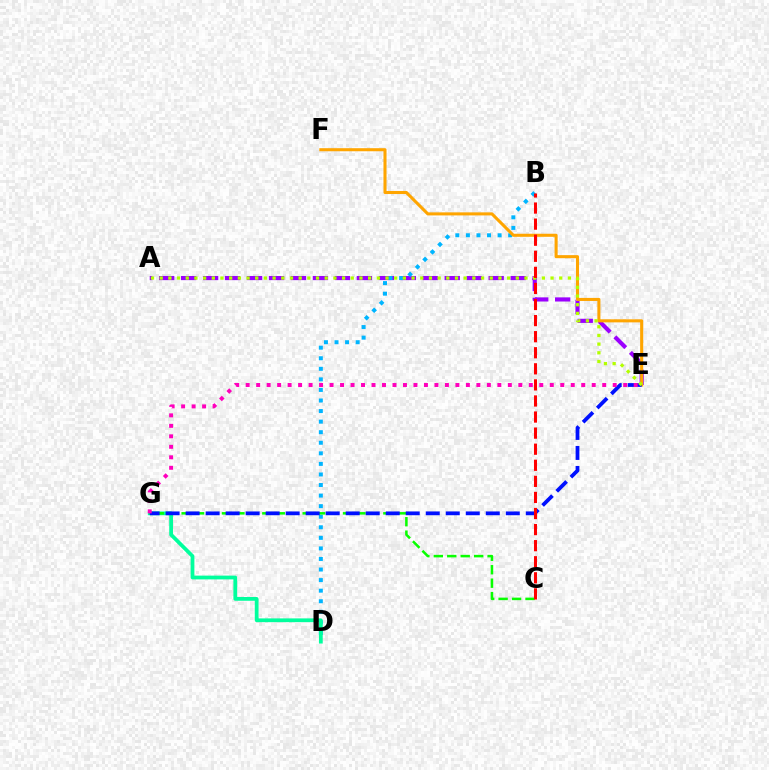{('A', 'E'): [{'color': '#9b00ff', 'line_style': 'dashed', 'thickness': 2.98}, {'color': '#b3ff00', 'line_style': 'dotted', 'thickness': 2.36}], ('B', 'D'): [{'color': '#00b5ff', 'line_style': 'dotted', 'thickness': 2.87}], ('E', 'F'): [{'color': '#ffa500', 'line_style': 'solid', 'thickness': 2.2}], ('D', 'G'): [{'color': '#00ff9d', 'line_style': 'solid', 'thickness': 2.71}], ('C', 'G'): [{'color': '#08ff00', 'line_style': 'dashed', 'thickness': 1.83}], ('E', 'G'): [{'color': '#0010ff', 'line_style': 'dashed', 'thickness': 2.72}, {'color': '#ff00bd', 'line_style': 'dotted', 'thickness': 2.85}], ('B', 'C'): [{'color': '#ff0000', 'line_style': 'dashed', 'thickness': 2.18}]}